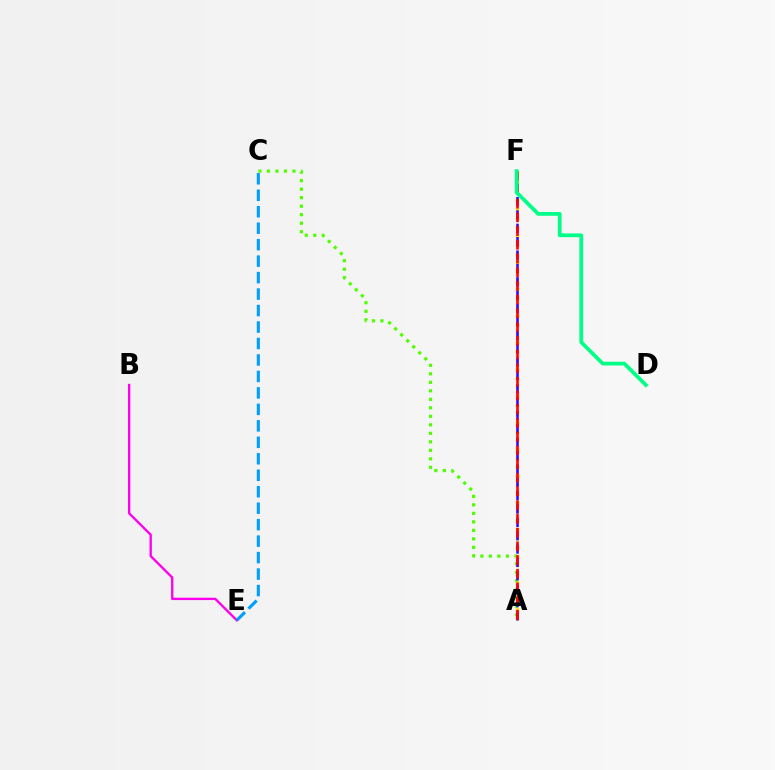{('A', 'C'): [{'color': '#4fff00', 'line_style': 'dotted', 'thickness': 2.31}], ('A', 'F'): [{'color': '#ffd500', 'line_style': 'dotted', 'thickness': 2.42}, {'color': '#3700ff', 'line_style': 'dashed', 'thickness': 1.82}, {'color': '#ff0000', 'line_style': 'dashed', 'thickness': 1.86}], ('B', 'E'): [{'color': '#ff00ed', 'line_style': 'solid', 'thickness': 1.69}], ('C', 'E'): [{'color': '#009eff', 'line_style': 'dashed', 'thickness': 2.24}], ('D', 'F'): [{'color': '#00ff86', 'line_style': 'solid', 'thickness': 2.7}]}